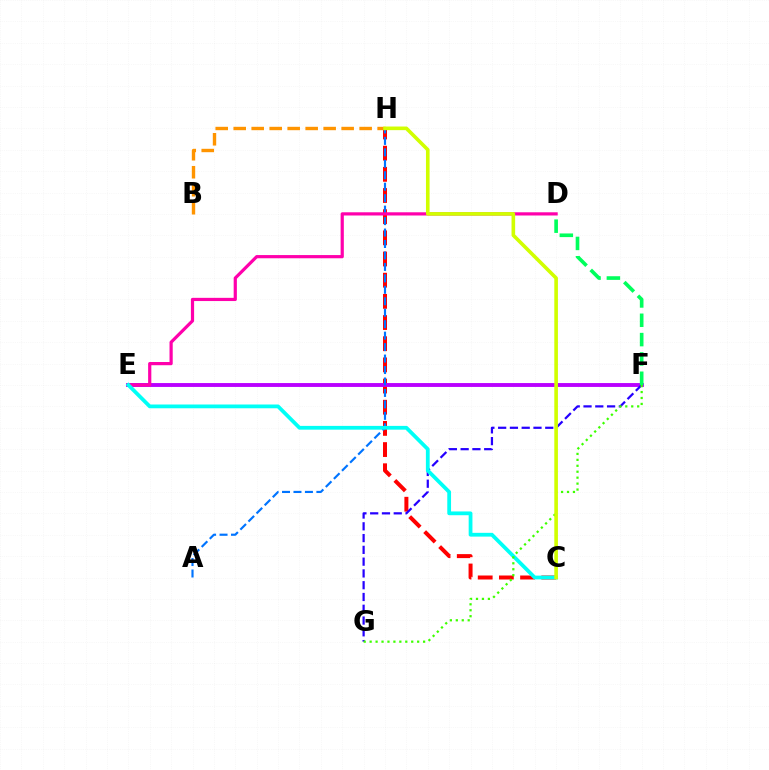{('C', 'H'): [{'color': '#ff0000', 'line_style': 'dashed', 'thickness': 2.88}, {'color': '#d1ff00', 'line_style': 'solid', 'thickness': 2.61}], ('E', 'F'): [{'color': '#b900ff', 'line_style': 'solid', 'thickness': 2.79}], ('A', 'H'): [{'color': '#0074ff', 'line_style': 'dashed', 'thickness': 1.56}], ('F', 'G'): [{'color': '#2500ff', 'line_style': 'dashed', 'thickness': 1.6}, {'color': '#3dff00', 'line_style': 'dotted', 'thickness': 1.61}], ('D', 'E'): [{'color': '#ff00ac', 'line_style': 'solid', 'thickness': 2.31}], ('B', 'H'): [{'color': '#ff9400', 'line_style': 'dashed', 'thickness': 2.44}], ('C', 'E'): [{'color': '#00fff6', 'line_style': 'solid', 'thickness': 2.72}], ('D', 'F'): [{'color': '#00ff5c', 'line_style': 'dashed', 'thickness': 2.63}]}